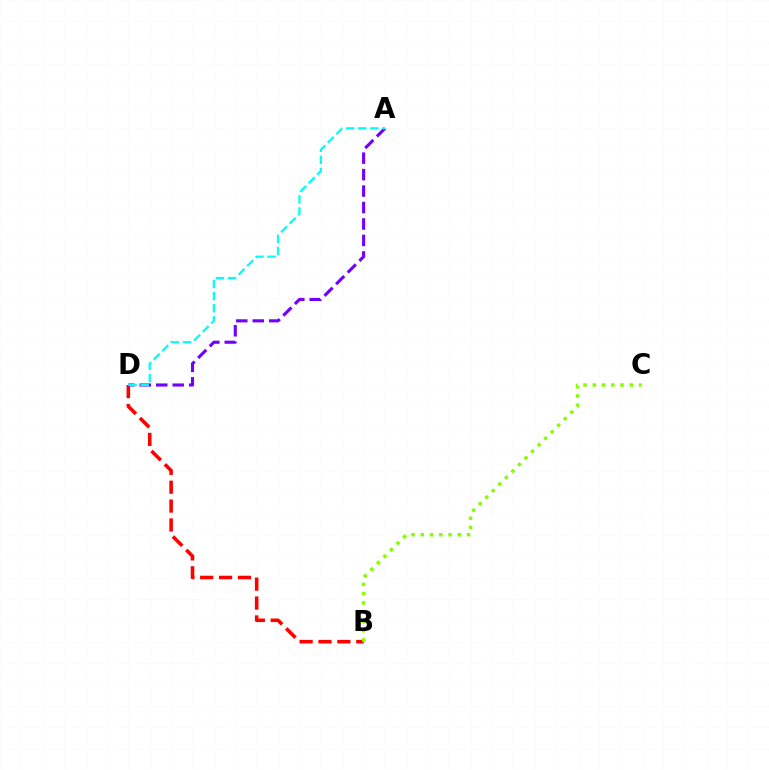{('B', 'D'): [{'color': '#ff0000', 'line_style': 'dashed', 'thickness': 2.57}], ('A', 'D'): [{'color': '#7200ff', 'line_style': 'dashed', 'thickness': 2.24}, {'color': '#00fff6', 'line_style': 'dashed', 'thickness': 1.64}], ('B', 'C'): [{'color': '#84ff00', 'line_style': 'dotted', 'thickness': 2.51}]}